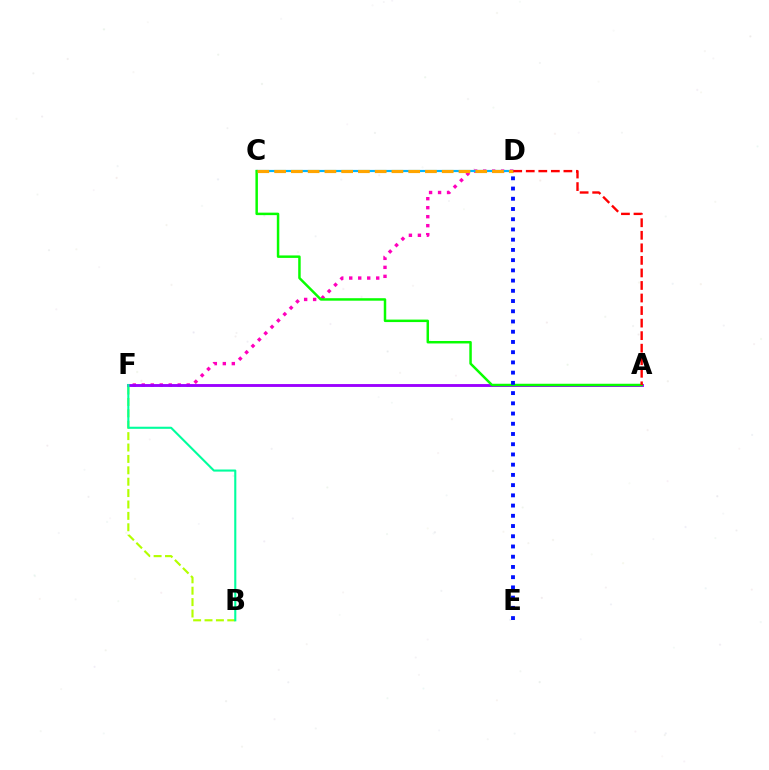{('B', 'F'): [{'color': '#b3ff00', 'line_style': 'dashed', 'thickness': 1.55}, {'color': '#00ff9d', 'line_style': 'solid', 'thickness': 1.51}], ('D', 'F'): [{'color': '#ff00bd', 'line_style': 'dotted', 'thickness': 2.44}], ('A', 'F'): [{'color': '#9b00ff', 'line_style': 'solid', 'thickness': 2.07}], ('C', 'D'): [{'color': '#00b5ff', 'line_style': 'solid', 'thickness': 1.57}, {'color': '#ffa500', 'line_style': 'dashed', 'thickness': 2.28}], ('A', 'C'): [{'color': '#08ff00', 'line_style': 'solid', 'thickness': 1.79}], ('D', 'E'): [{'color': '#0010ff', 'line_style': 'dotted', 'thickness': 2.78}], ('A', 'D'): [{'color': '#ff0000', 'line_style': 'dashed', 'thickness': 1.7}]}